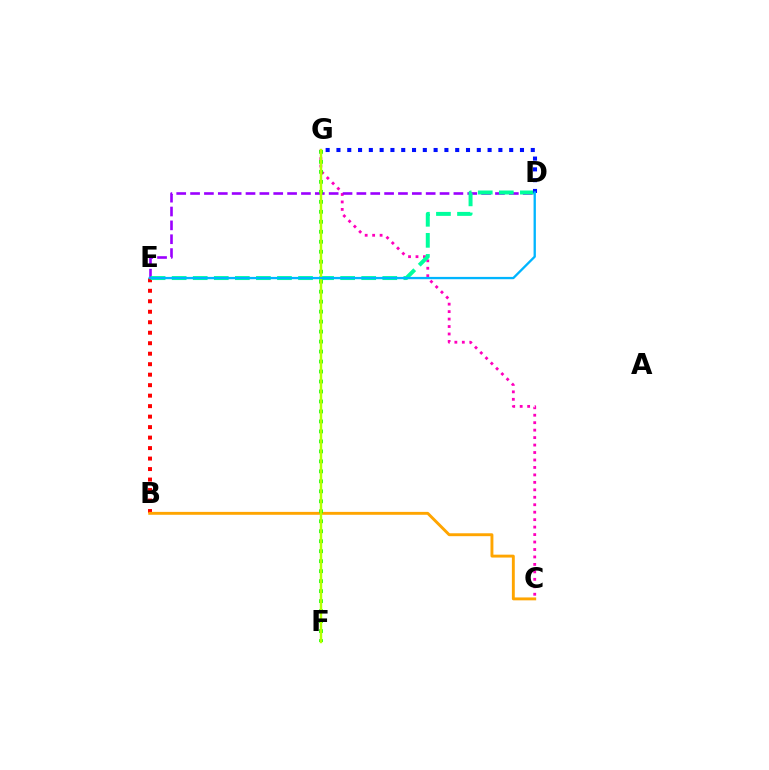{('B', 'E'): [{'color': '#ff0000', 'line_style': 'dotted', 'thickness': 2.85}], ('C', 'G'): [{'color': '#ff00bd', 'line_style': 'dotted', 'thickness': 2.03}], ('B', 'C'): [{'color': '#ffa500', 'line_style': 'solid', 'thickness': 2.09}], ('D', 'E'): [{'color': '#9b00ff', 'line_style': 'dashed', 'thickness': 1.88}, {'color': '#00ff9d', 'line_style': 'dashed', 'thickness': 2.86}, {'color': '#00b5ff', 'line_style': 'solid', 'thickness': 1.67}], ('F', 'G'): [{'color': '#08ff00', 'line_style': 'dotted', 'thickness': 2.71}, {'color': '#b3ff00', 'line_style': 'solid', 'thickness': 1.75}], ('D', 'G'): [{'color': '#0010ff', 'line_style': 'dotted', 'thickness': 2.93}]}